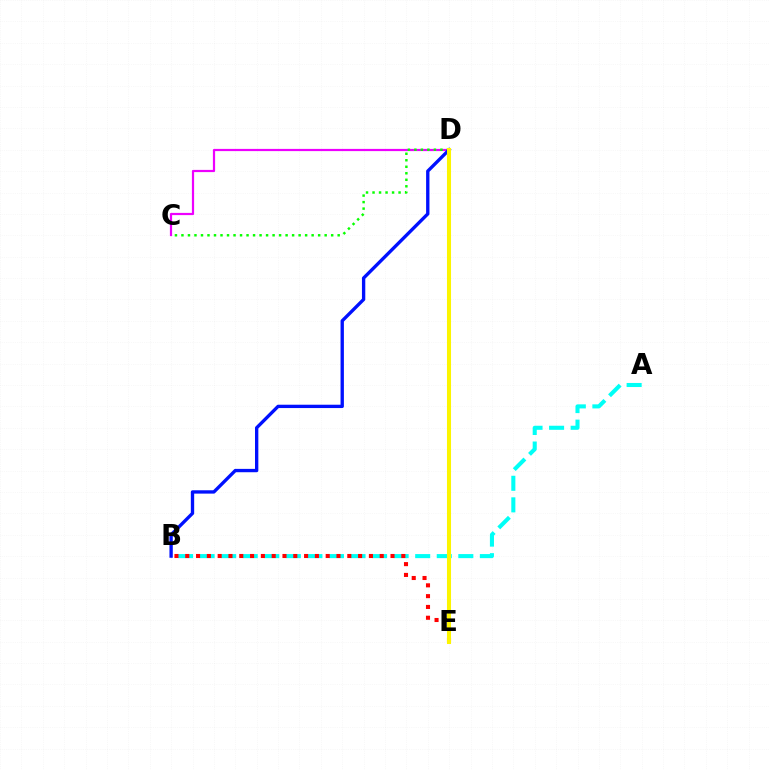{('A', 'B'): [{'color': '#00fff6', 'line_style': 'dashed', 'thickness': 2.93}], ('C', 'D'): [{'color': '#ee00ff', 'line_style': 'solid', 'thickness': 1.59}, {'color': '#08ff00', 'line_style': 'dotted', 'thickness': 1.77}], ('B', 'E'): [{'color': '#ff0000', 'line_style': 'dotted', 'thickness': 2.94}], ('B', 'D'): [{'color': '#0010ff', 'line_style': 'solid', 'thickness': 2.41}], ('D', 'E'): [{'color': '#fcf500', 'line_style': 'solid', 'thickness': 2.91}]}